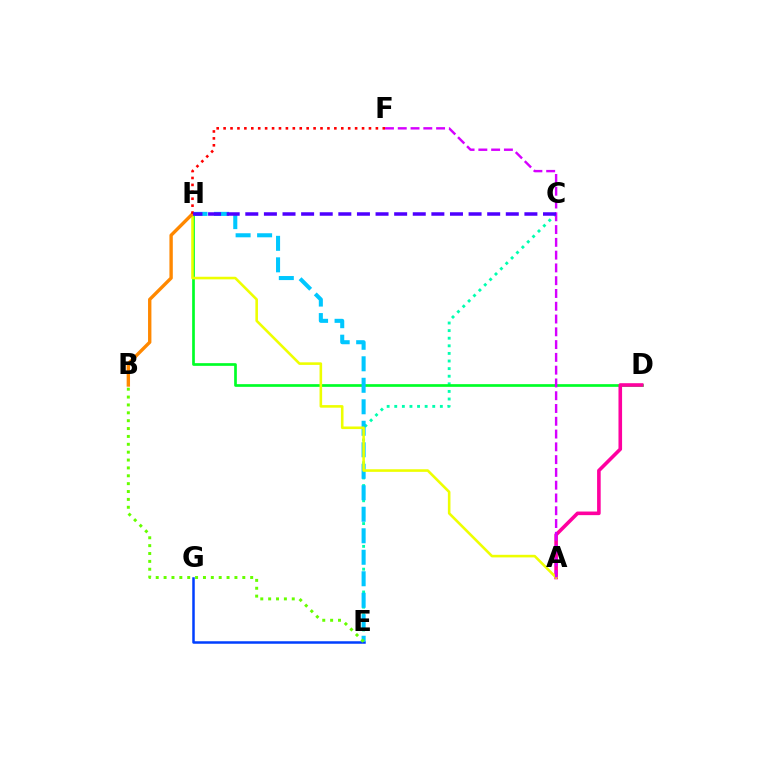{('E', 'G'): [{'color': '#003fff', 'line_style': 'solid', 'thickness': 1.8}], ('C', 'E'): [{'color': '#00ffaf', 'line_style': 'dotted', 'thickness': 2.06}], ('D', 'H'): [{'color': '#00ff27', 'line_style': 'solid', 'thickness': 1.94}], ('E', 'H'): [{'color': '#00c7ff', 'line_style': 'dashed', 'thickness': 2.92}], ('B', 'E'): [{'color': '#66ff00', 'line_style': 'dotted', 'thickness': 2.14}], ('A', 'D'): [{'color': '#ff00a0', 'line_style': 'solid', 'thickness': 2.59}], ('A', 'H'): [{'color': '#eeff00', 'line_style': 'solid', 'thickness': 1.87}], ('A', 'F'): [{'color': '#d600ff', 'line_style': 'dashed', 'thickness': 1.74}], ('B', 'H'): [{'color': '#ff8800', 'line_style': 'solid', 'thickness': 2.43}], ('F', 'H'): [{'color': '#ff0000', 'line_style': 'dotted', 'thickness': 1.88}], ('C', 'H'): [{'color': '#4f00ff', 'line_style': 'dashed', 'thickness': 2.53}]}